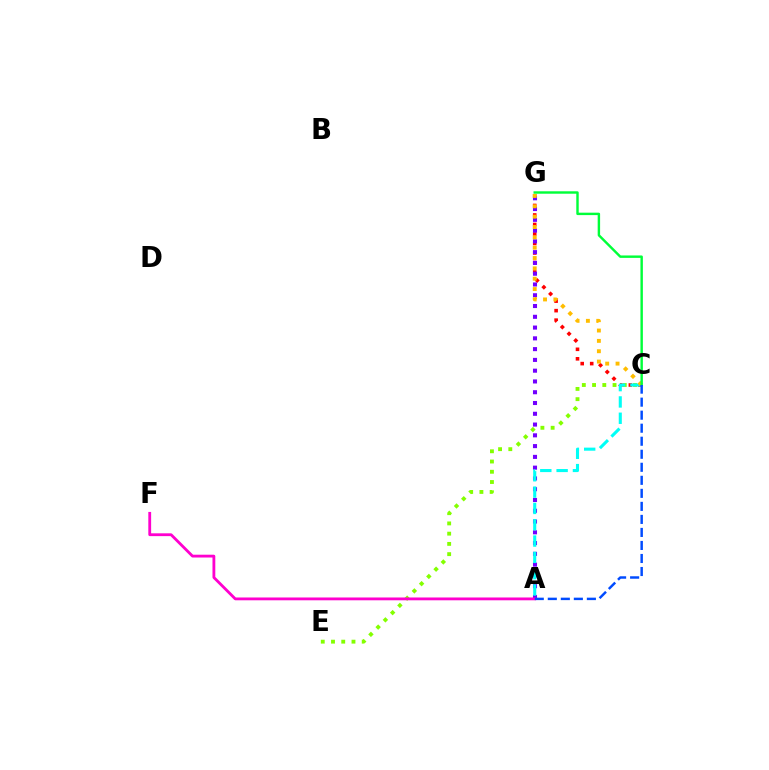{('C', 'G'): [{'color': '#ff0000', 'line_style': 'dotted', 'thickness': 2.58}, {'color': '#ffbd00', 'line_style': 'dotted', 'thickness': 2.81}, {'color': '#00ff39', 'line_style': 'solid', 'thickness': 1.75}], ('C', 'E'): [{'color': '#84ff00', 'line_style': 'dotted', 'thickness': 2.78}], ('A', 'G'): [{'color': '#7200ff', 'line_style': 'dotted', 'thickness': 2.93}], ('A', 'C'): [{'color': '#00fff6', 'line_style': 'dashed', 'thickness': 2.22}, {'color': '#004bff', 'line_style': 'dashed', 'thickness': 1.77}], ('A', 'F'): [{'color': '#ff00cf', 'line_style': 'solid', 'thickness': 2.03}]}